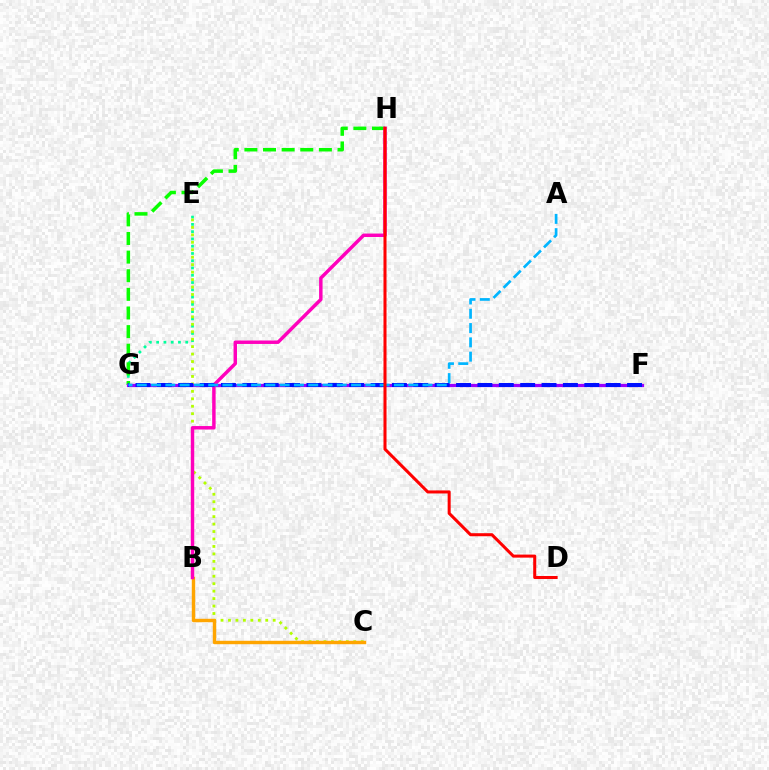{('E', 'G'): [{'color': '#00ff9d', 'line_style': 'dotted', 'thickness': 1.98}], ('C', 'E'): [{'color': '#b3ff00', 'line_style': 'dotted', 'thickness': 2.02}], ('G', 'H'): [{'color': '#08ff00', 'line_style': 'dashed', 'thickness': 2.53}], ('F', 'G'): [{'color': '#9b00ff', 'line_style': 'solid', 'thickness': 2.32}, {'color': '#0010ff', 'line_style': 'dashed', 'thickness': 2.9}], ('B', 'C'): [{'color': '#ffa500', 'line_style': 'solid', 'thickness': 2.47}], ('B', 'H'): [{'color': '#ff00bd', 'line_style': 'solid', 'thickness': 2.49}], ('A', 'G'): [{'color': '#00b5ff', 'line_style': 'dashed', 'thickness': 1.94}], ('D', 'H'): [{'color': '#ff0000', 'line_style': 'solid', 'thickness': 2.19}]}